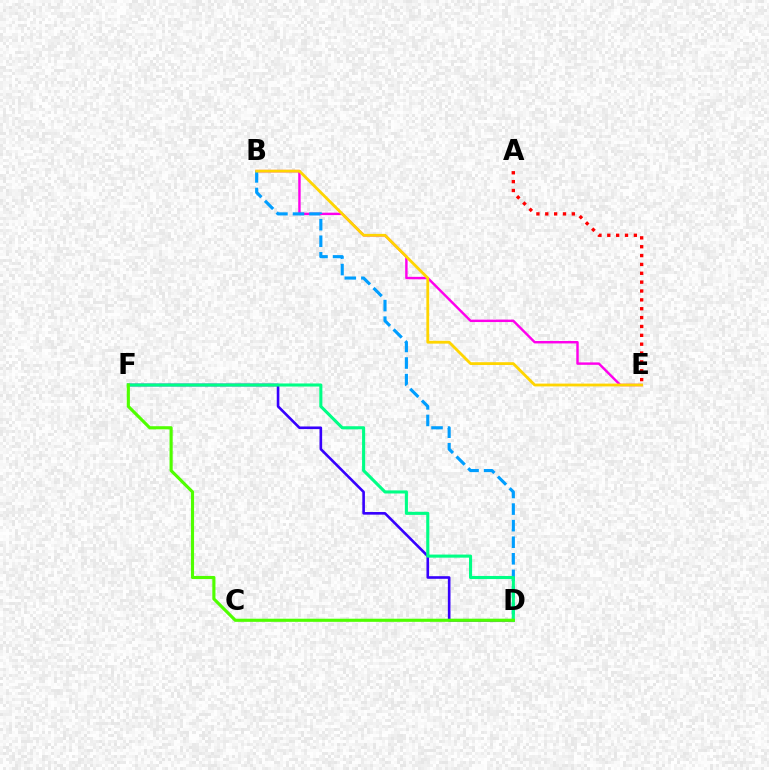{('D', 'F'): [{'color': '#3700ff', 'line_style': 'solid', 'thickness': 1.89}, {'color': '#00ff86', 'line_style': 'solid', 'thickness': 2.22}, {'color': '#4fff00', 'line_style': 'solid', 'thickness': 2.25}], ('B', 'E'): [{'color': '#ff00ed', 'line_style': 'solid', 'thickness': 1.75}, {'color': '#ffd500', 'line_style': 'solid', 'thickness': 2.03}], ('B', 'D'): [{'color': '#009eff', 'line_style': 'dashed', 'thickness': 2.25}], ('A', 'E'): [{'color': '#ff0000', 'line_style': 'dotted', 'thickness': 2.41}]}